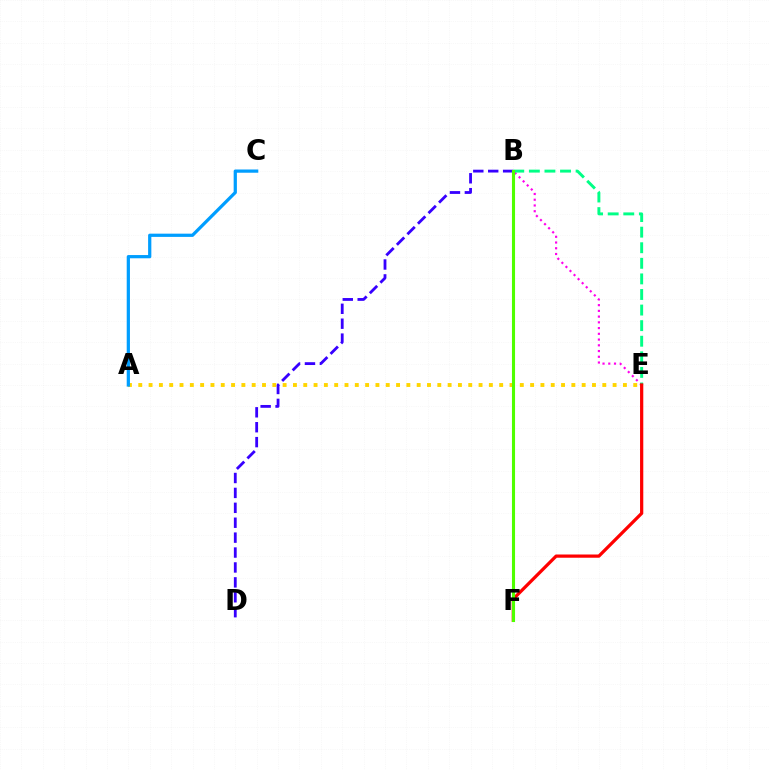{('A', 'E'): [{'color': '#ffd500', 'line_style': 'dotted', 'thickness': 2.8}], ('B', 'E'): [{'color': '#ff00ed', 'line_style': 'dotted', 'thickness': 1.56}, {'color': '#00ff86', 'line_style': 'dashed', 'thickness': 2.12}], ('B', 'D'): [{'color': '#3700ff', 'line_style': 'dashed', 'thickness': 2.03}], ('E', 'F'): [{'color': '#ff0000', 'line_style': 'solid', 'thickness': 2.33}], ('B', 'F'): [{'color': '#4fff00', 'line_style': 'solid', 'thickness': 2.23}], ('A', 'C'): [{'color': '#009eff', 'line_style': 'solid', 'thickness': 2.33}]}